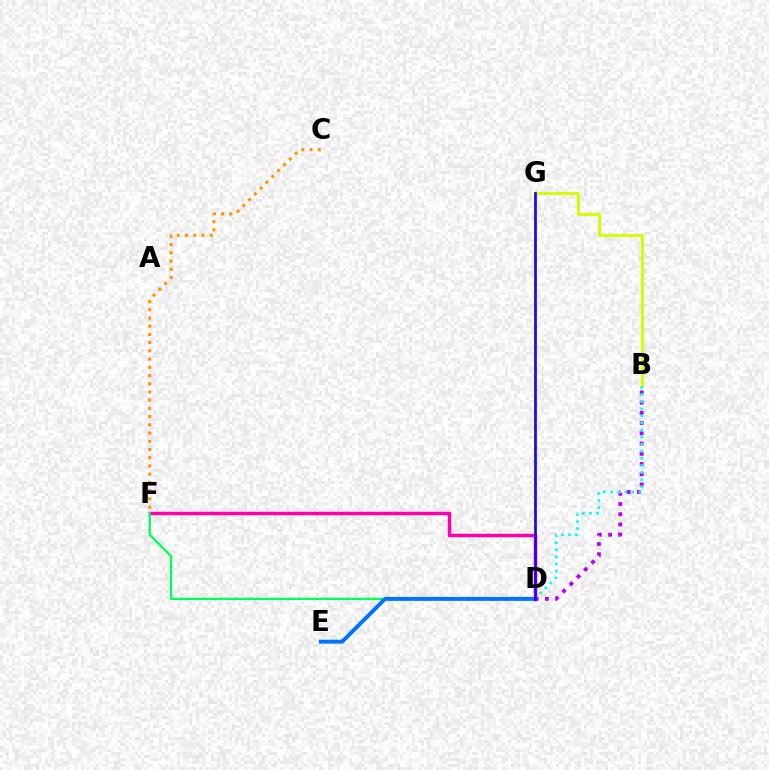{('B', 'G'): [{'color': '#d1ff00', 'line_style': 'solid', 'thickness': 2.09}], ('D', 'G'): [{'color': '#ff0000', 'line_style': 'dotted', 'thickness': 1.94}, {'color': '#3dff00', 'line_style': 'solid', 'thickness': 1.95}, {'color': '#2500ff', 'line_style': 'solid', 'thickness': 1.88}], ('B', 'D'): [{'color': '#b900ff', 'line_style': 'dotted', 'thickness': 2.78}, {'color': '#00fff6', 'line_style': 'dotted', 'thickness': 1.92}], ('D', 'F'): [{'color': '#ff00ac', 'line_style': 'solid', 'thickness': 2.5}, {'color': '#00ff5c', 'line_style': 'solid', 'thickness': 1.65}], ('D', 'E'): [{'color': '#0074ff', 'line_style': 'solid', 'thickness': 2.84}], ('C', 'F'): [{'color': '#ff9400', 'line_style': 'dotted', 'thickness': 2.23}]}